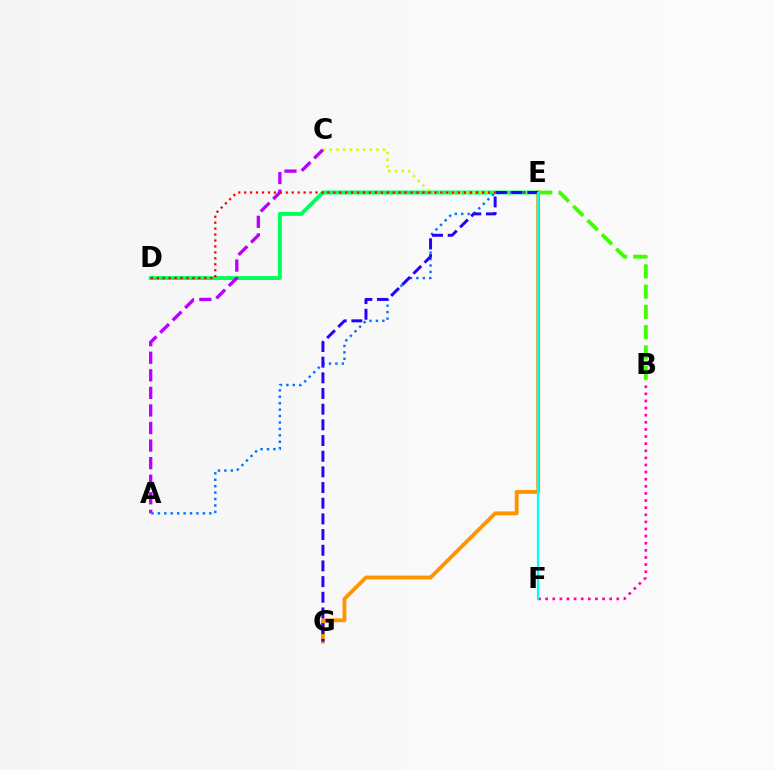{('D', 'E'): [{'color': '#00ff5c', 'line_style': 'solid', 'thickness': 2.82}, {'color': '#ff0000', 'line_style': 'dotted', 'thickness': 1.61}], ('B', 'F'): [{'color': '#ff00ac', 'line_style': 'dotted', 'thickness': 1.93}], ('C', 'E'): [{'color': '#d1ff00', 'line_style': 'dotted', 'thickness': 1.81}], ('A', 'C'): [{'color': '#b900ff', 'line_style': 'dashed', 'thickness': 2.39}], ('A', 'E'): [{'color': '#0074ff', 'line_style': 'dotted', 'thickness': 1.75}], ('E', 'G'): [{'color': '#ff9400', 'line_style': 'solid', 'thickness': 2.77}, {'color': '#2500ff', 'line_style': 'dashed', 'thickness': 2.13}], ('B', 'E'): [{'color': '#3dff00', 'line_style': 'dashed', 'thickness': 2.75}], ('E', 'F'): [{'color': '#00fff6', 'line_style': 'solid', 'thickness': 1.6}]}